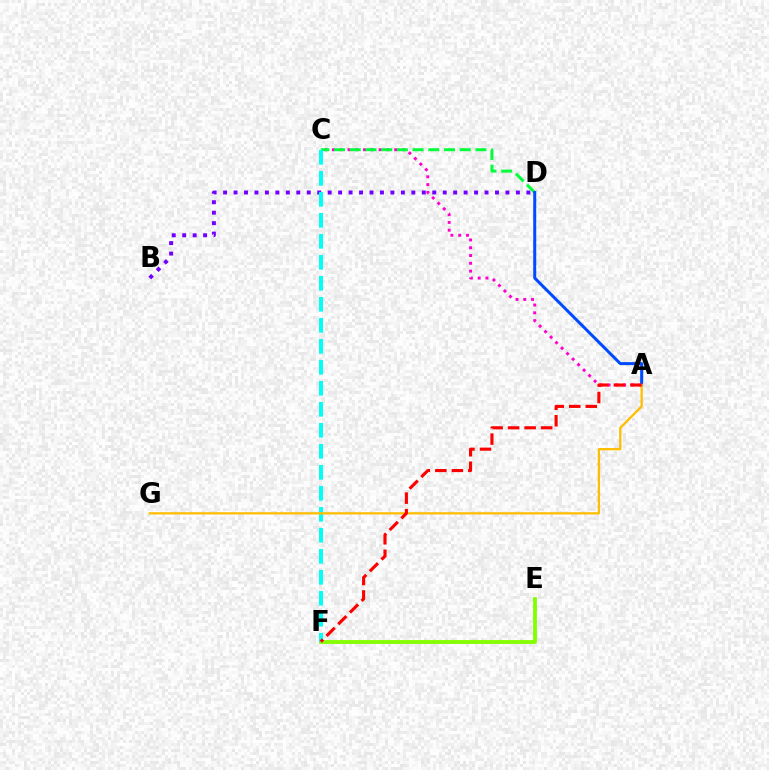{('B', 'D'): [{'color': '#7200ff', 'line_style': 'dotted', 'thickness': 2.84}], ('A', 'C'): [{'color': '#ff00cf', 'line_style': 'dotted', 'thickness': 2.11}], ('C', 'D'): [{'color': '#00ff39', 'line_style': 'dashed', 'thickness': 2.13}], ('E', 'F'): [{'color': '#84ff00', 'line_style': 'solid', 'thickness': 2.75}], ('C', 'F'): [{'color': '#00fff6', 'line_style': 'dashed', 'thickness': 2.85}], ('A', 'D'): [{'color': '#004bff', 'line_style': 'solid', 'thickness': 2.17}], ('A', 'G'): [{'color': '#ffbd00', 'line_style': 'solid', 'thickness': 1.64}], ('A', 'F'): [{'color': '#ff0000', 'line_style': 'dashed', 'thickness': 2.24}]}